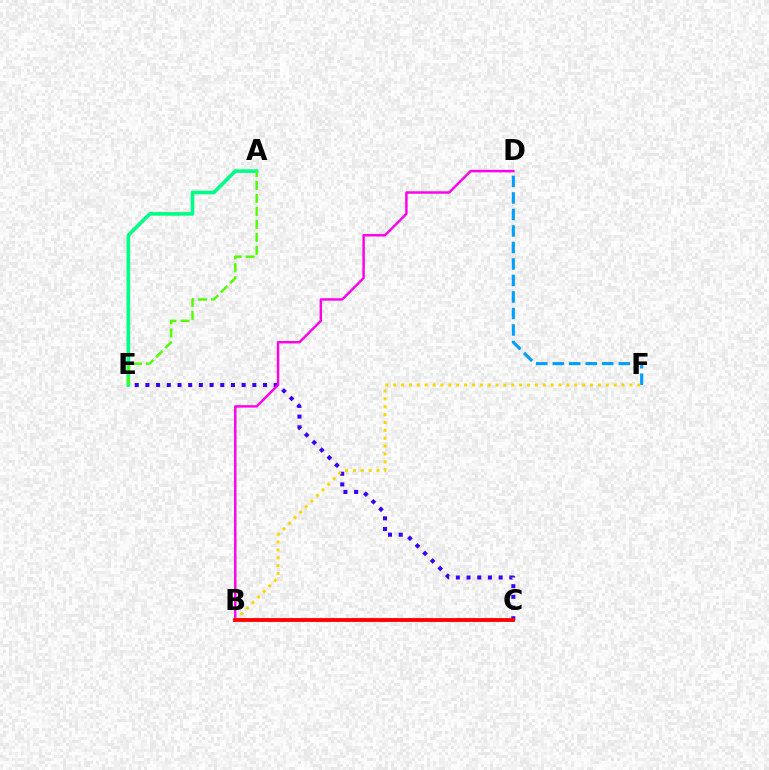{('D', 'F'): [{'color': '#009eff', 'line_style': 'dashed', 'thickness': 2.24}], ('C', 'E'): [{'color': '#3700ff', 'line_style': 'dotted', 'thickness': 2.91}], ('B', 'D'): [{'color': '#ff00ed', 'line_style': 'solid', 'thickness': 1.77}], ('A', 'E'): [{'color': '#00ff86', 'line_style': 'solid', 'thickness': 2.63}, {'color': '#4fff00', 'line_style': 'dashed', 'thickness': 1.76}], ('B', 'F'): [{'color': '#ffd500', 'line_style': 'dotted', 'thickness': 2.14}], ('B', 'C'): [{'color': '#ff0000', 'line_style': 'solid', 'thickness': 2.76}]}